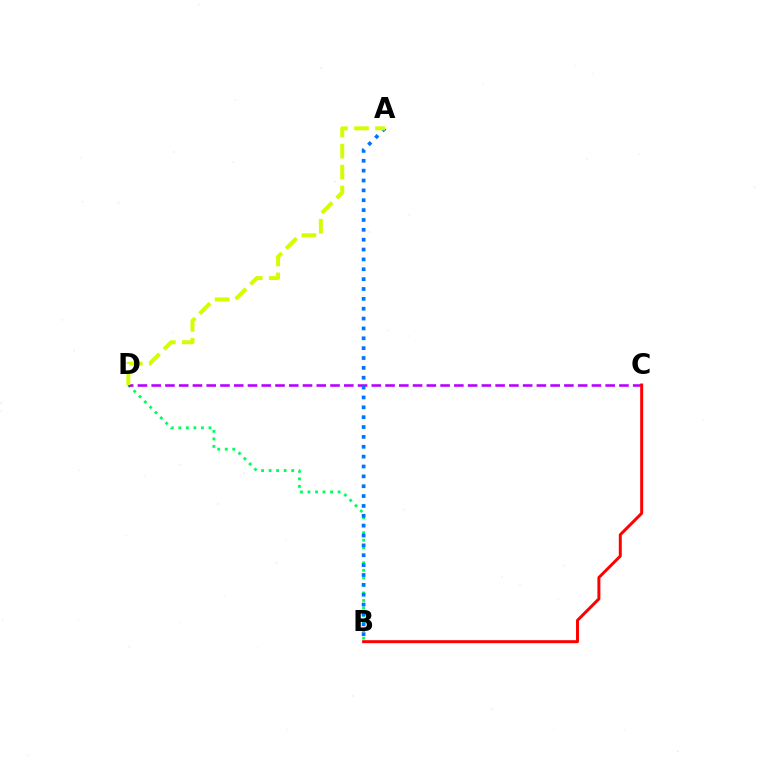{('B', 'D'): [{'color': '#00ff5c', 'line_style': 'dotted', 'thickness': 2.05}], ('C', 'D'): [{'color': '#b900ff', 'line_style': 'dashed', 'thickness': 1.87}], ('A', 'B'): [{'color': '#0074ff', 'line_style': 'dotted', 'thickness': 2.68}], ('B', 'C'): [{'color': '#ff0000', 'line_style': 'solid', 'thickness': 2.14}], ('A', 'D'): [{'color': '#d1ff00', 'line_style': 'dashed', 'thickness': 2.85}]}